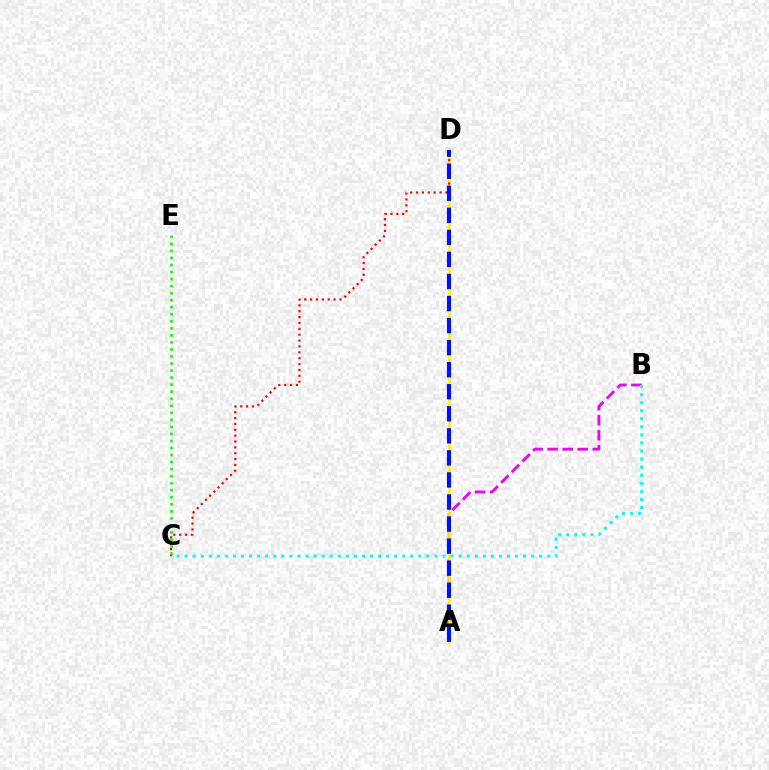{('A', 'B'): [{'color': '#ee00ff', 'line_style': 'dashed', 'thickness': 2.04}], ('A', 'D'): [{'color': '#fcf500', 'line_style': 'solid', 'thickness': 1.91}, {'color': '#0010ff', 'line_style': 'dashed', 'thickness': 3.0}], ('C', 'D'): [{'color': '#ff0000', 'line_style': 'dotted', 'thickness': 1.59}], ('B', 'C'): [{'color': '#00fff6', 'line_style': 'dotted', 'thickness': 2.19}], ('C', 'E'): [{'color': '#08ff00', 'line_style': 'dotted', 'thickness': 1.91}]}